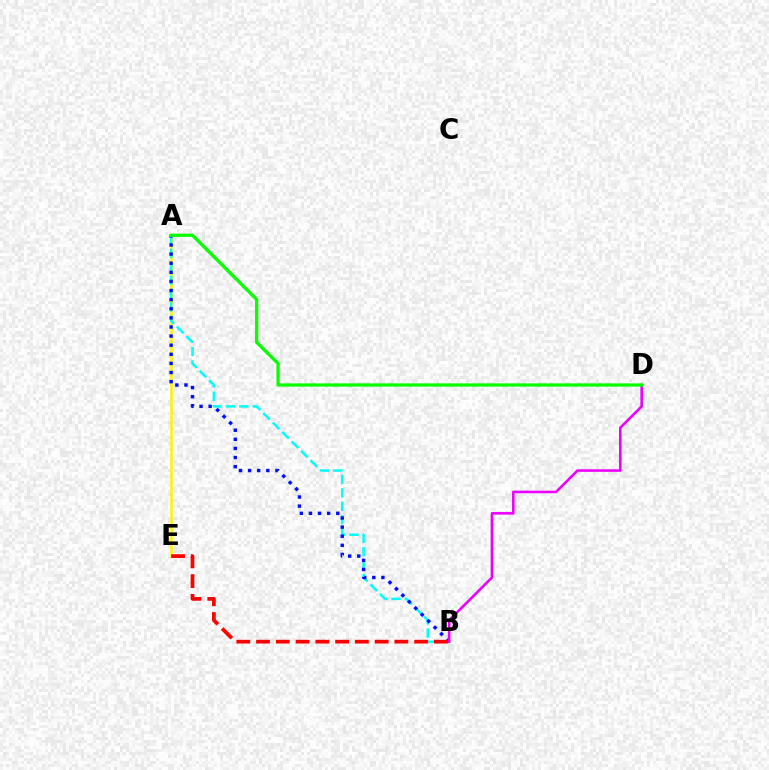{('A', 'E'): [{'color': '#fcf500', 'line_style': 'solid', 'thickness': 1.8}], ('A', 'B'): [{'color': '#00fff6', 'line_style': 'dashed', 'thickness': 1.82}, {'color': '#0010ff', 'line_style': 'dotted', 'thickness': 2.48}], ('B', 'E'): [{'color': '#ff0000', 'line_style': 'dashed', 'thickness': 2.68}], ('B', 'D'): [{'color': '#ee00ff', 'line_style': 'solid', 'thickness': 1.86}], ('A', 'D'): [{'color': '#08ff00', 'line_style': 'solid', 'thickness': 2.36}]}